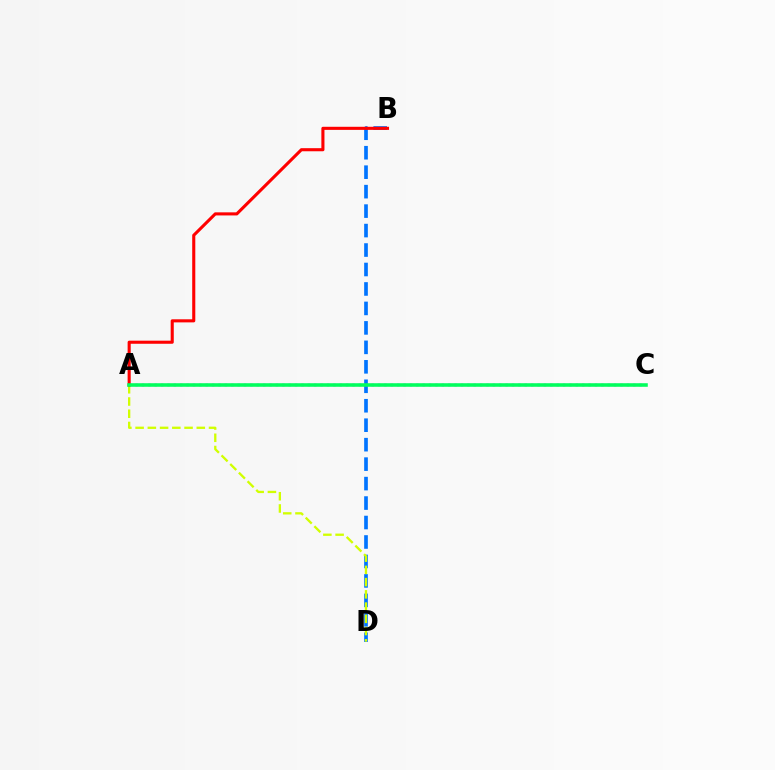{('B', 'D'): [{'color': '#0074ff', 'line_style': 'dashed', 'thickness': 2.64}], ('A', 'D'): [{'color': '#d1ff00', 'line_style': 'dashed', 'thickness': 1.66}], ('A', 'C'): [{'color': '#b900ff', 'line_style': 'dotted', 'thickness': 1.73}, {'color': '#00ff5c', 'line_style': 'solid', 'thickness': 2.56}], ('A', 'B'): [{'color': '#ff0000', 'line_style': 'solid', 'thickness': 2.22}]}